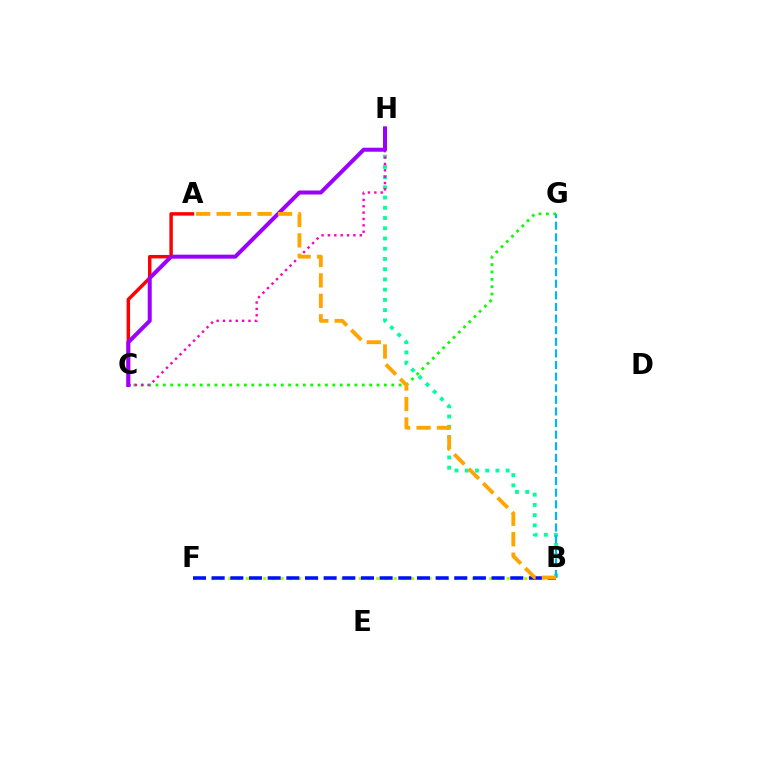{('A', 'C'): [{'color': '#ff0000', 'line_style': 'solid', 'thickness': 2.49}], ('B', 'H'): [{'color': '#00ff9d', 'line_style': 'dotted', 'thickness': 2.78}], ('B', 'F'): [{'color': '#b3ff00', 'line_style': 'dotted', 'thickness': 2.36}, {'color': '#0010ff', 'line_style': 'dashed', 'thickness': 2.54}], ('C', 'G'): [{'color': '#08ff00', 'line_style': 'dotted', 'thickness': 2.0}], ('C', 'H'): [{'color': '#ff00bd', 'line_style': 'dotted', 'thickness': 1.73}, {'color': '#9b00ff', 'line_style': 'solid', 'thickness': 2.88}], ('B', 'G'): [{'color': '#00b5ff', 'line_style': 'dashed', 'thickness': 1.58}], ('A', 'B'): [{'color': '#ffa500', 'line_style': 'dashed', 'thickness': 2.78}]}